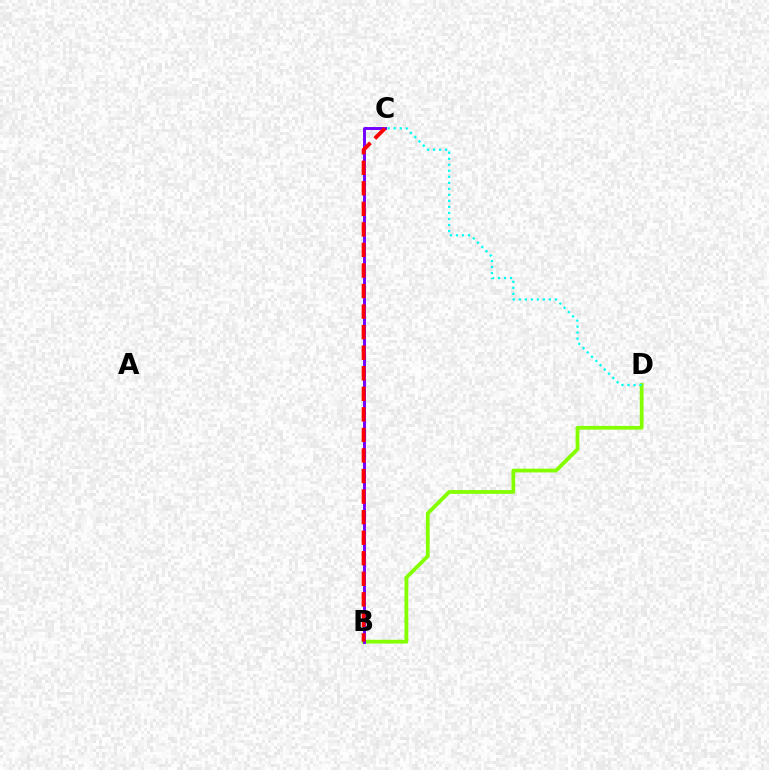{('B', 'D'): [{'color': '#84ff00', 'line_style': 'solid', 'thickness': 2.72}], ('B', 'C'): [{'color': '#7200ff', 'line_style': 'solid', 'thickness': 2.11}, {'color': '#ff0000', 'line_style': 'dashed', 'thickness': 2.79}], ('C', 'D'): [{'color': '#00fff6', 'line_style': 'dotted', 'thickness': 1.64}]}